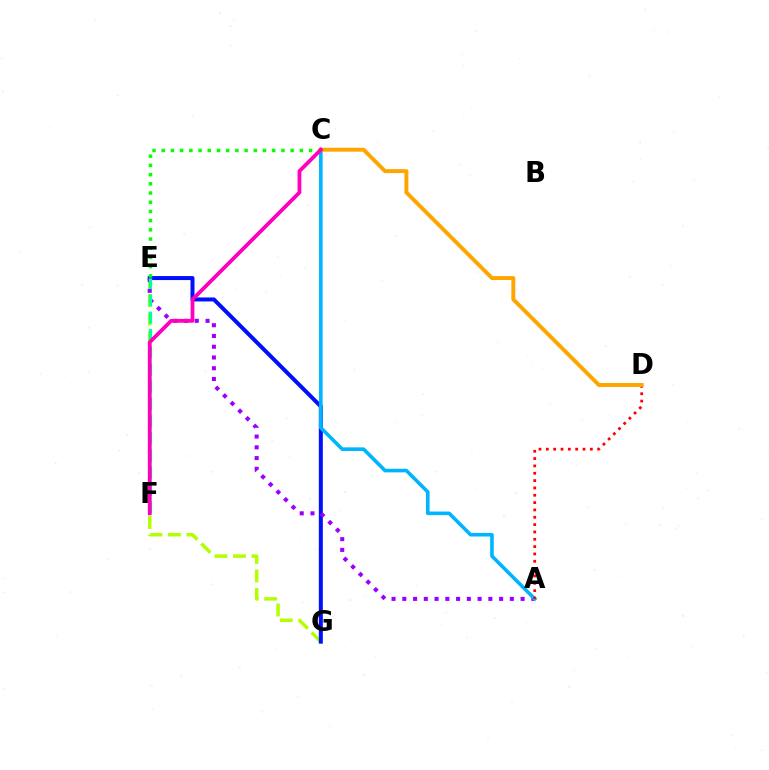{('E', 'G'): [{'color': '#b3ff00', 'line_style': 'dashed', 'thickness': 2.51}, {'color': '#0010ff', 'line_style': 'solid', 'thickness': 2.88}], ('A', 'E'): [{'color': '#9b00ff', 'line_style': 'dotted', 'thickness': 2.92}], ('A', 'C'): [{'color': '#00b5ff', 'line_style': 'solid', 'thickness': 2.6}], ('E', 'F'): [{'color': '#00ff9d', 'line_style': 'dashed', 'thickness': 2.34}], ('A', 'D'): [{'color': '#ff0000', 'line_style': 'dotted', 'thickness': 1.99}], ('C', 'E'): [{'color': '#08ff00', 'line_style': 'dotted', 'thickness': 2.5}], ('C', 'D'): [{'color': '#ffa500', 'line_style': 'solid', 'thickness': 2.83}], ('C', 'F'): [{'color': '#ff00bd', 'line_style': 'solid', 'thickness': 2.73}]}